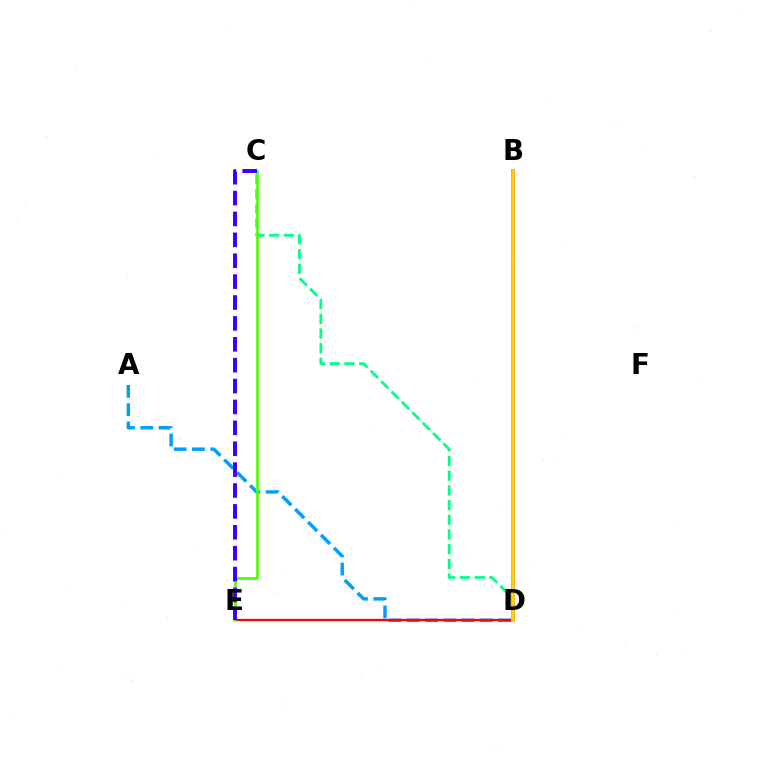{('A', 'D'): [{'color': '#009eff', 'line_style': 'dashed', 'thickness': 2.48}], ('C', 'D'): [{'color': '#00ff86', 'line_style': 'dashed', 'thickness': 2.0}], ('D', 'E'): [{'color': '#ff0000', 'line_style': 'solid', 'thickness': 1.66}], ('C', 'E'): [{'color': '#4fff00', 'line_style': 'solid', 'thickness': 1.9}, {'color': '#3700ff', 'line_style': 'dashed', 'thickness': 2.84}], ('B', 'D'): [{'color': '#ff00ed', 'line_style': 'solid', 'thickness': 2.7}, {'color': '#ffd500', 'line_style': 'solid', 'thickness': 2.57}]}